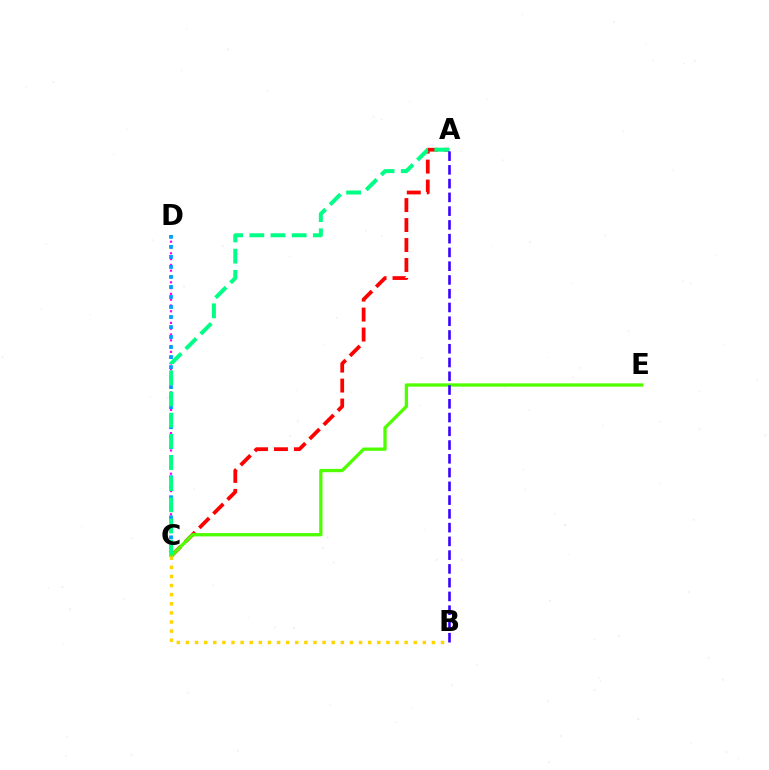{('C', 'D'): [{'color': '#ff00ed', 'line_style': 'dotted', 'thickness': 1.58}, {'color': '#009eff', 'line_style': 'dotted', 'thickness': 2.72}], ('A', 'C'): [{'color': '#ff0000', 'line_style': 'dashed', 'thickness': 2.71}, {'color': '#00ff86', 'line_style': 'dashed', 'thickness': 2.88}], ('C', 'E'): [{'color': '#4fff00', 'line_style': 'solid', 'thickness': 2.38}], ('B', 'C'): [{'color': '#ffd500', 'line_style': 'dotted', 'thickness': 2.48}], ('A', 'B'): [{'color': '#3700ff', 'line_style': 'dashed', 'thickness': 1.87}]}